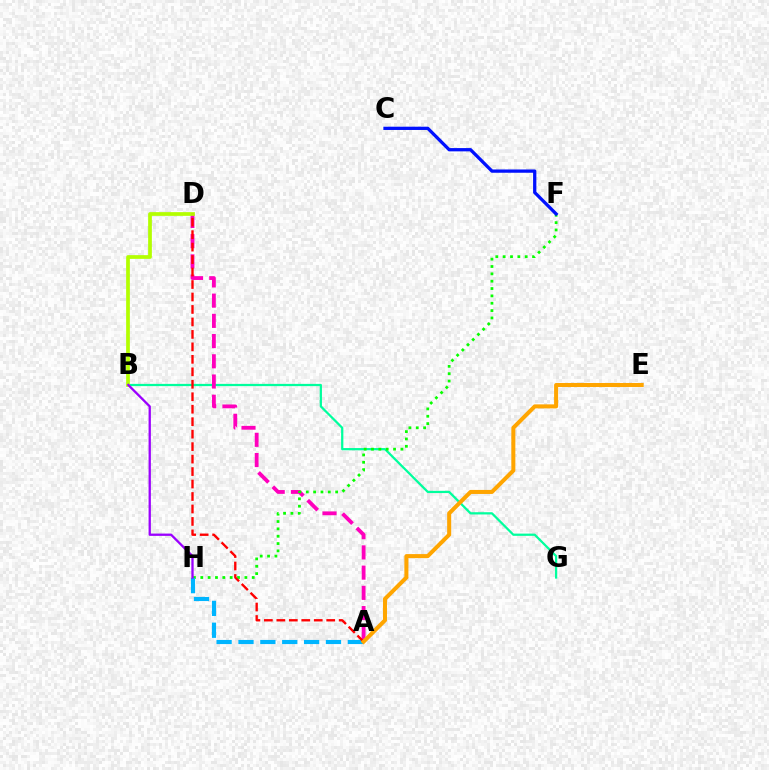{('B', 'G'): [{'color': '#00ff9d', 'line_style': 'solid', 'thickness': 1.61}], ('A', 'D'): [{'color': '#ff00bd', 'line_style': 'dashed', 'thickness': 2.75}, {'color': '#ff0000', 'line_style': 'dashed', 'thickness': 1.69}], ('B', 'D'): [{'color': '#b3ff00', 'line_style': 'solid', 'thickness': 2.67}], ('F', 'H'): [{'color': '#08ff00', 'line_style': 'dotted', 'thickness': 2.0}], ('A', 'H'): [{'color': '#00b5ff', 'line_style': 'dashed', 'thickness': 2.97}], ('B', 'H'): [{'color': '#9b00ff', 'line_style': 'solid', 'thickness': 1.66}], ('C', 'F'): [{'color': '#0010ff', 'line_style': 'solid', 'thickness': 2.36}], ('A', 'E'): [{'color': '#ffa500', 'line_style': 'solid', 'thickness': 2.9}]}